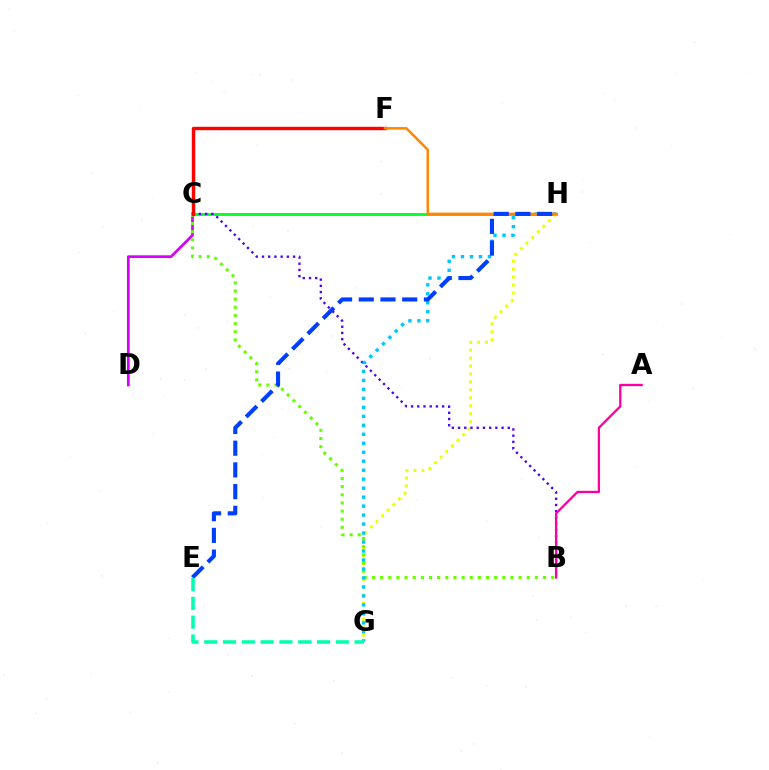{('C', 'H'): [{'color': '#00ff27', 'line_style': 'solid', 'thickness': 2.06}], ('C', 'D'): [{'color': '#d600ff', 'line_style': 'solid', 'thickness': 1.96}], ('G', 'H'): [{'color': '#eeff00', 'line_style': 'dotted', 'thickness': 2.16}, {'color': '#00c7ff', 'line_style': 'dotted', 'thickness': 2.44}], ('B', 'C'): [{'color': '#66ff00', 'line_style': 'dotted', 'thickness': 2.21}, {'color': '#4f00ff', 'line_style': 'dotted', 'thickness': 1.69}], ('C', 'F'): [{'color': '#ff0000', 'line_style': 'solid', 'thickness': 2.46}], ('A', 'B'): [{'color': '#ff00a0', 'line_style': 'solid', 'thickness': 1.66}], ('F', 'H'): [{'color': '#ff8800', 'line_style': 'solid', 'thickness': 1.82}], ('E', 'H'): [{'color': '#003fff', 'line_style': 'dashed', 'thickness': 2.95}], ('E', 'G'): [{'color': '#00ffaf', 'line_style': 'dashed', 'thickness': 2.55}]}